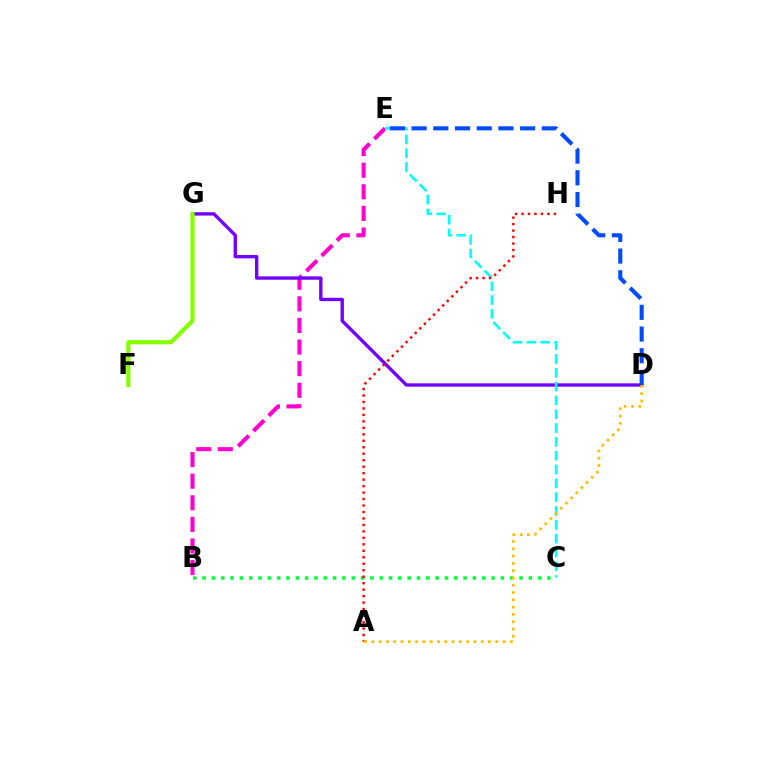{('B', 'C'): [{'color': '#00ff39', 'line_style': 'dotted', 'thickness': 2.53}], ('B', 'E'): [{'color': '#ff00cf', 'line_style': 'dashed', 'thickness': 2.93}], ('D', 'G'): [{'color': '#7200ff', 'line_style': 'solid', 'thickness': 2.42}], ('C', 'E'): [{'color': '#00fff6', 'line_style': 'dashed', 'thickness': 1.88}], ('D', 'E'): [{'color': '#004bff', 'line_style': 'dashed', 'thickness': 2.95}], ('A', 'H'): [{'color': '#ff0000', 'line_style': 'dotted', 'thickness': 1.76}], ('A', 'D'): [{'color': '#ffbd00', 'line_style': 'dotted', 'thickness': 1.98}], ('F', 'G'): [{'color': '#84ff00', 'line_style': 'solid', 'thickness': 2.99}]}